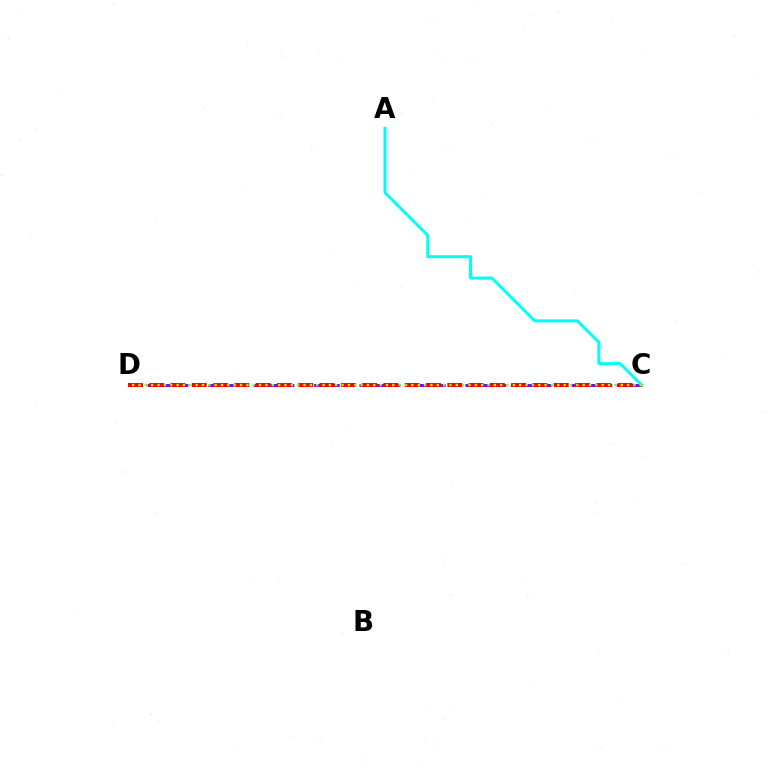{('C', 'D'): [{'color': '#7200ff', 'line_style': 'dashed', 'thickness': 2.06}, {'color': '#ff0000', 'line_style': 'dashed', 'thickness': 2.89}, {'color': '#84ff00', 'line_style': 'dotted', 'thickness': 1.72}], ('A', 'C'): [{'color': '#00fff6', 'line_style': 'solid', 'thickness': 2.16}]}